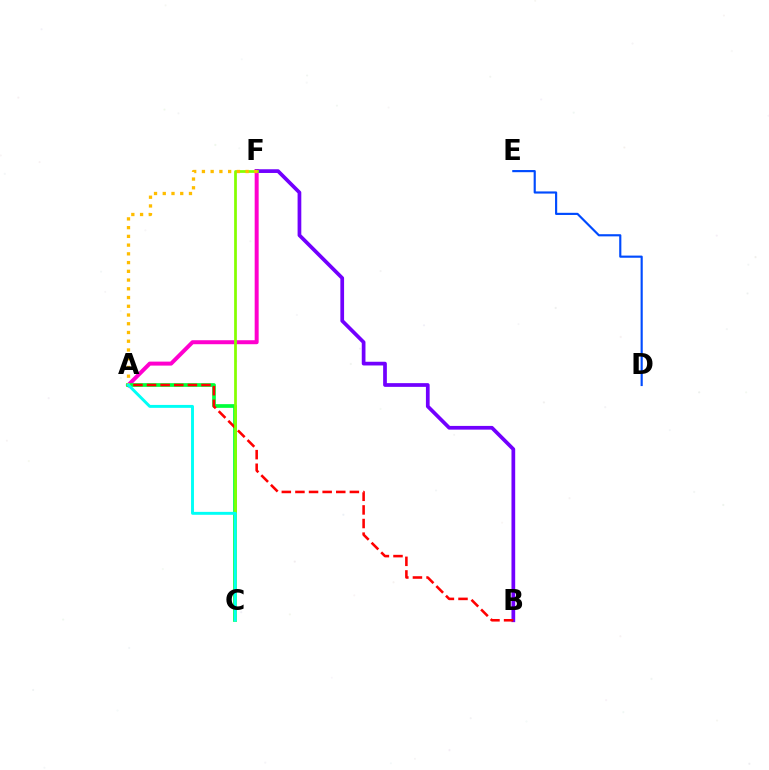{('A', 'F'): [{'color': '#ff00cf', 'line_style': 'solid', 'thickness': 2.87}, {'color': '#ffbd00', 'line_style': 'dotted', 'thickness': 2.37}], ('D', 'E'): [{'color': '#004bff', 'line_style': 'solid', 'thickness': 1.55}], ('A', 'C'): [{'color': '#00ff39', 'line_style': 'solid', 'thickness': 2.67}, {'color': '#00fff6', 'line_style': 'solid', 'thickness': 2.11}], ('B', 'F'): [{'color': '#7200ff', 'line_style': 'solid', 'thickness': 2.68}], ('A', 'B'): [{'color': '#ff0000', 'line_style': 'dashed', 'thickness': 1.85}], ('C', 'F'): [{'color': '#84ff00', 'line_style': 'solid', 'thickness': 1.98}]}